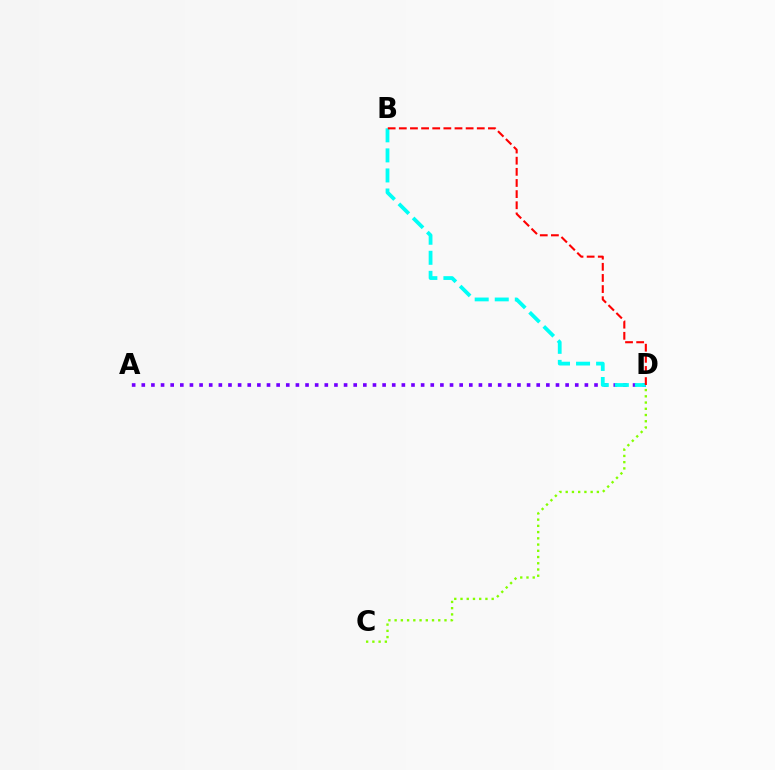{('A', 'D'): [{'color': '#7200ff', 'line_style': 'dotted', 'thickness': 2.62}], ('B', 'D'): [{'color': '#00fff6', 'line_style': 'dashed', 'thickness': 2.72}, {'color': '#ff0000', 'line_style': 'dashed', 'thickness': 1.51}], ('C', 'D'): [{'color': '#84ff00', 'line_style': 'dotted', 'thickness': 1.69}]}